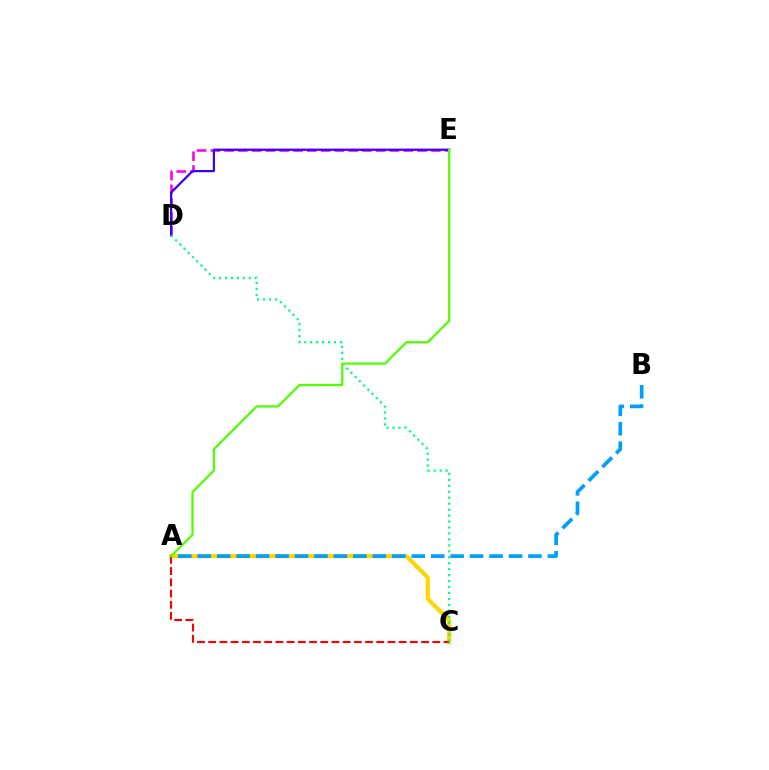{('D', 'E'): [{'color': '#ff00ed', 'line_style': 'dashed', 'thickness': 1.87}, {'color': '#3700ff', 'line_style': 'solid', 'thickness': 1.6}], ('A', 'C'): [{'color': '#ffd500', 'line_style': 'solid', 'thickness': 2.99}, {'color': '#ff0000', 'line_style': 'dashed', 'thickness': 1.52}], ('C', 'D'): [{'color': '#00ff86', 'line_style': 'dotted', 'thickness': 1.62}], ('A', 'B'): [{'color': '#009eff', 'line_style': 'dashed', 'thickness': 2.64}], ('A', 'E'): [{'color': '#4fff00', 'line_style': 'solid', 'thickness': 1.6}]}